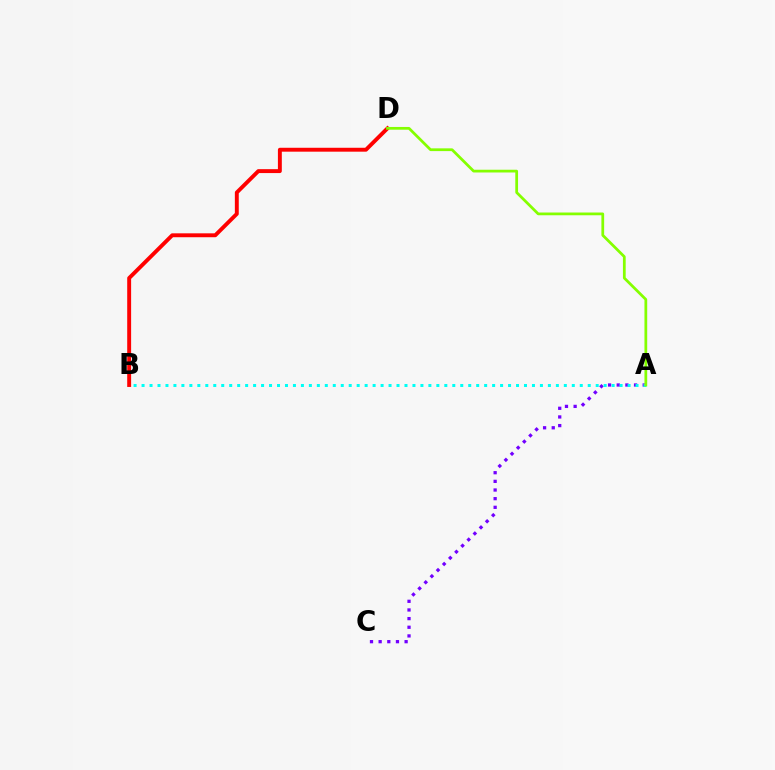{('A', 'C'): [{'color': '#7200ff', 'line_style': 'dotted', 'thickness': 2.35}], ('B', 'D'): [{'color': '#ff0000', 'line_style': 'solid', 'thickness': 2.81}], ('A', 'B'): [{'color': '#00fff6', 'line_style': 'dotted', 'thickness': 2.16}], ('A', 'D'): [{'color': '#84ff00', 'line_style': 'solid', 'thickness': 1.98}]}